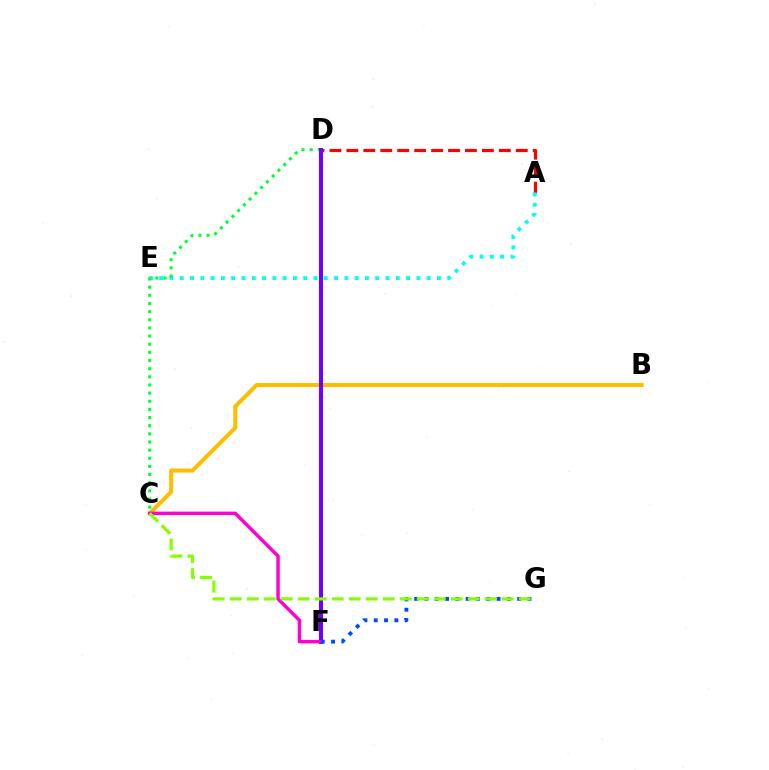{('A', 'D'): [{'color': '#ff0000', 'line_style': 'dashed', 'thickness': 2.3}], ('A', 'E'): [{'color': '#00fff6', 'line_style': 'dotted', 'thickness': 2.8}], ('C', 'D'): [{'color': '#00ff39', 'line_style': 'dotted', 'thickness': 2.21}], ('B', 'C'): [{'color': '#ffbd00', 'line_style': 'solid', 'thickness': 2.9}], ('D', 'F'): [{'color': '#7200ff', 'line_style': 'solid', 'thickness': 2.92}], ('C', 'F'): [{'color': '#ff00cf', 'line_style': 'solid', 'thickness': 2.47}], ('F', 'G'): [{'color': '#004bff', 'line_style': 'dotted', 'thickness': 2.8}], ('C', 'G'): [{'color': '#84ff00', 'line_style': 'dashed', 'thickness': 2.31}]}